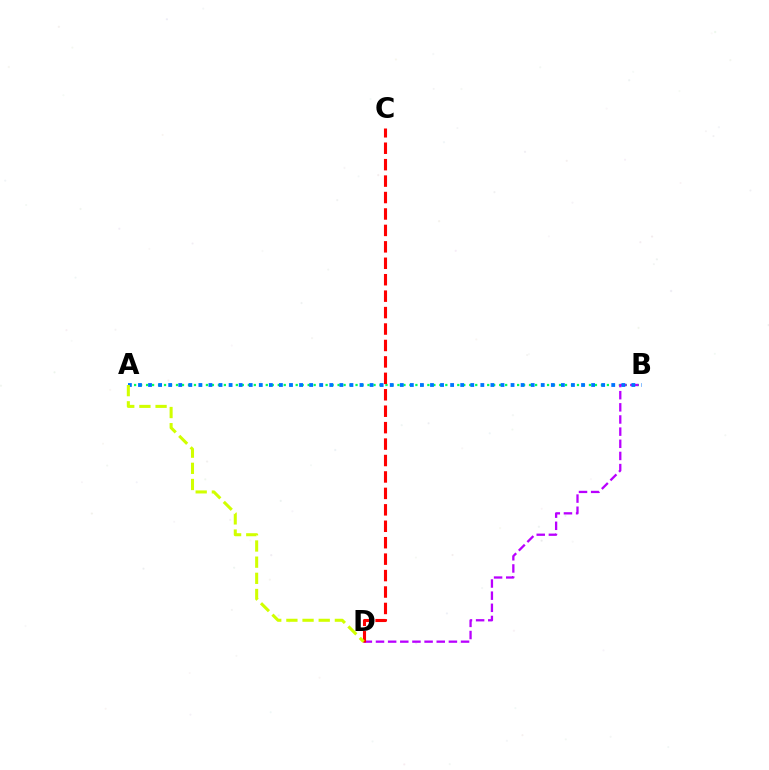{('A', 'B'): [{'color': '#00ff5c', 'line_style': 'dotted', 'thickness': 1.63}, {'color': '#0074ff', 'line_style': 'dotted', 'thickness': 2.74}], ('B', 'D'): [{'color': '#b900ff', 'line_style': 'dashed', 'thickness': 1.65}], ('C', 'D'): [{'color': '#ff0000', 'line_style': 'dashed', 'thickness': 2.23}], ('A', 'D'): [{'color': '#d1ff00', 'line_style': 'dashed', 'thickness': 2.2}]}